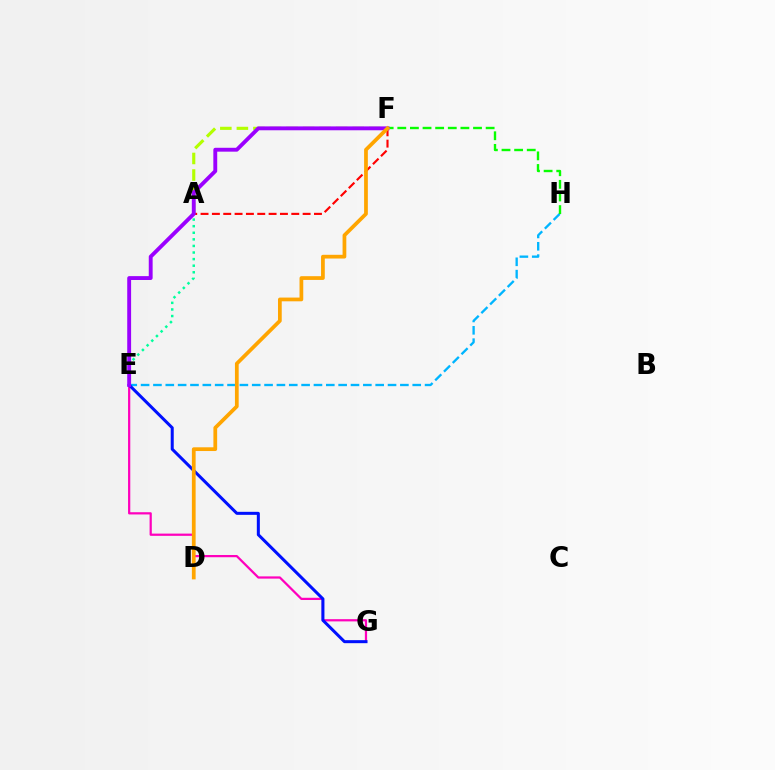{('A', 'E'): [{'color': '#00ff9d', 'line_style': 'dotted', 'thickness': 1.79}], ('E', 'H'): [{'color': '#00b5ff', 'line_style': 'dashed', 'thickness': 1.68}], ('E', 'G'): [{'color': '#ff00bd', 'line_style': 'solid', 'thickness': 1.61}, {'color': '#0010ff', 'line_style': 'solid', 'thickness': 2.18}], ('F', 'H'): [{'color': '#08ff00', 'line_style': 'dashed', 'thickness': 1.71}], ('A', 'F'): [{'color': '#b3ff00', 'line_style': 'dashed', 'thickness': 2.25}, {'color': '#ff0000', 'line_style': 'dashed', 'thickness': 1.54}], ('E', 'F'): [{'color': '#9b00ff', 'line_style': 'solid', 'thickness': 2.79}], ('D', 'F'): [{'color': '#ffa500', 'line_style': 'solid', 'thickness': 2.69}]}